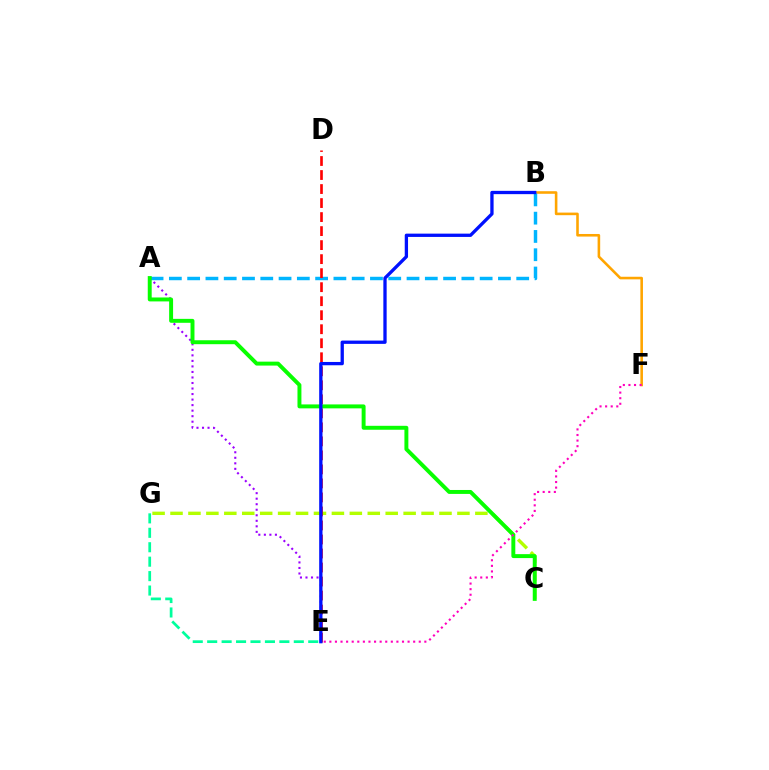{('A', 'E'): [{'color': '#9b00ff', 'line_style': 'dotted', 'thickness': 1.5}], ('C', 'G'): [{'color': '#b3ff00', 'line_style': 'dashed', 'thickness': 2.44}], ('E', 'G'): [{'color': '#00ff9d', 'line_style': 'dashed', 'thickness': 1.96}], ('B', 'F'): [{'color': '#ffa500', 'line_style': 'solid', 'thickness': 1.86}], ('A', 'B'): [{'color': '#00b5ff', 'line_style': 'dashed', 'thickness': 2.48}], ('A', 'C'): [{'color': '#08ff00', 'line_style': 'solid', 'thickness': 2.84}], ('D', 'E'): [{'color': '#ff0000', 'line_style': 'dashed', 'thickness': 1.9}], ('B', 'E'): [{'color': '#0010ff', 'line_style': 'solid', 'thickness': 2.38}], ('E', 'F'): [{'color': '#ff00bd', 'line_style': 'dotted', 'thickness': 1.52}]}